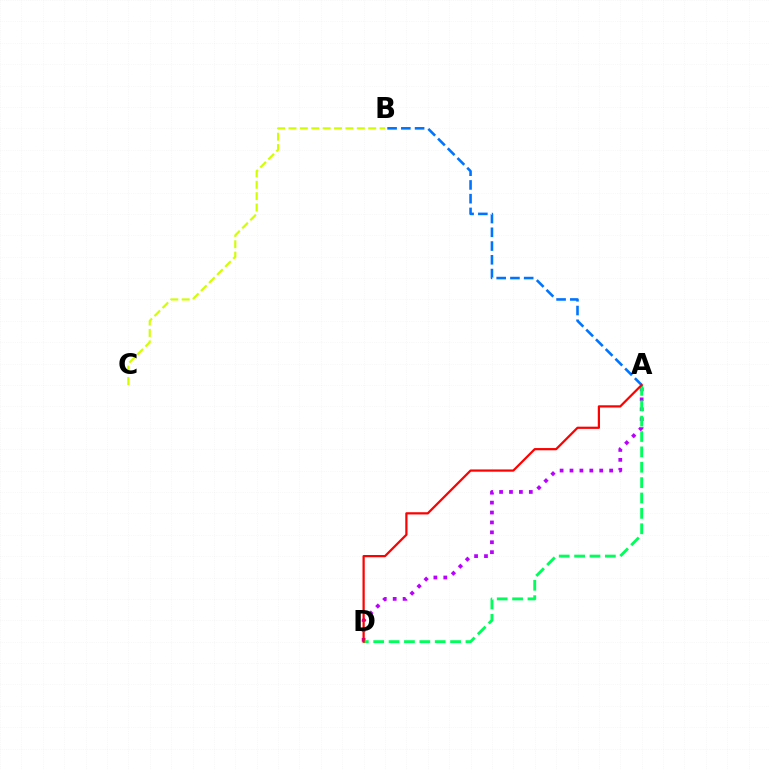{('A', 'B'): [{'color': '#0074ff', 'line_style': 'dashed', 'thickness': 1.87}], ('B', 'C'): [{'color': '#d1ff00', 'line_style': 'dashed', 'thickness': 1.55}], ('A', 'D'): [{'color': '#b900ff', 'line_style': 'dotted', 'thickness': 2.69}, {'color': '#00ff5c', 'line_style': 'dashed', 'thickness': 2.09}, {'color': '#ff0000', 'line_style': 'solid', 'thickness': 1.6}]}